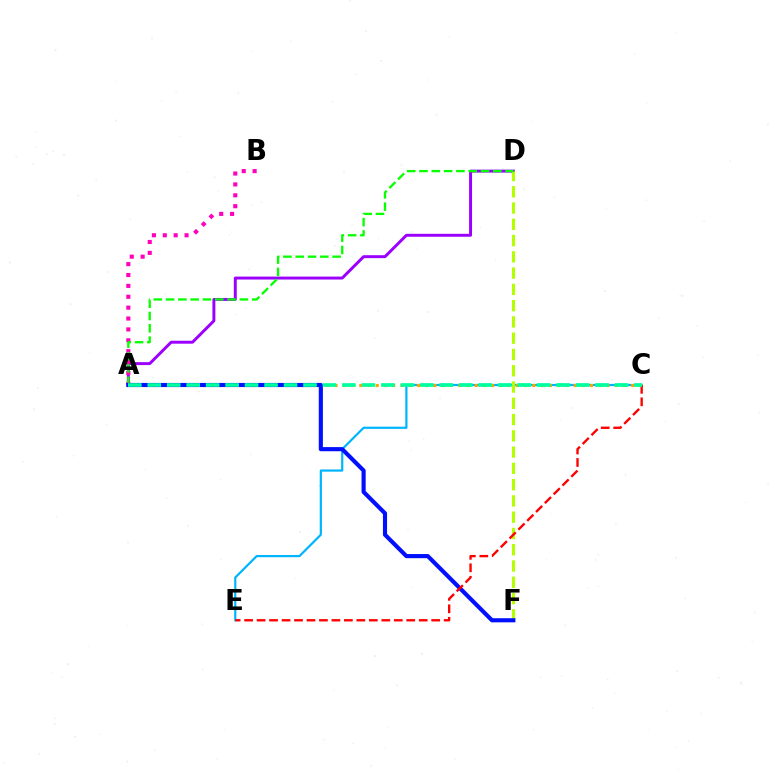{('C', 'E'): [{'color': '#00b5ff', 'line_style': 'solid', 'thickness': 1.58}, {'color': '#ff0000', 'line_style': 'dashed', 'thickness': 1.69}], ('A', 'D'): [{'color': '#9b00ff', 'line_style': 'solid', 'thickness': 2.12}, {'color': '#08ff00', 'line_style': 'dashed', 'thickness': 1.67}], ('A', 'B'): [{'color': '#ff00bd', 'line_style': 'dotted', 'thickness': 2.96}], ('D', 'F'): [{'color': '#b3ff00', 'line_style': 'dashed', 'thickness': 2.21}], ('A', 'C'): [{'color': '#ffa500', 'line_style': 'dotted', 'thickness': 2.24}, {'color': '#00ff9d', 'line_style': 'dashed', 'thickness': 2.64}], ('A', 'F'): [{'color': '#0010ff', 'line_style': 'solid', 'thickness': 2.98}]}